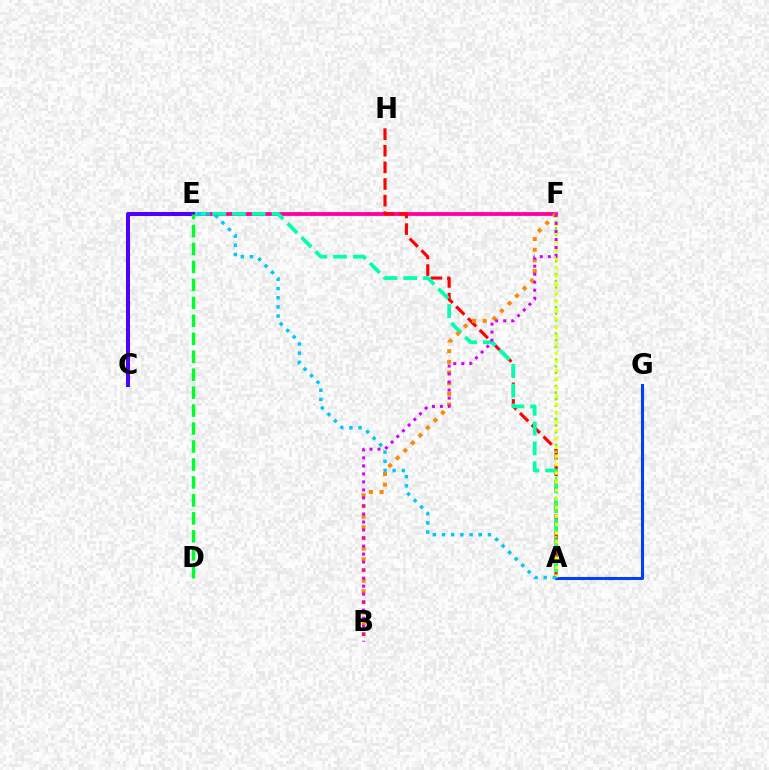{('E', 'F'): [{'color': '#ff00a0', 'line_style': 'solid', 'thickness': 2.73}], ('A', 'H'): [{'color': '#ff0000', 'line_style': 'dashed', 'thickness': 2.26}], ('A', 'E'): [{'color': '#00ffaf', 'line_style': 'dashed', 'thickness': 2.69}, {'color': '#00c7ff', 'line_style': 'dotted', 'thickness': 2.5}], ('A', 'F'): [{'color': '#66ff00', 'line_style': 'dotted', 'thickness': 1.79}, {'color': '#eeff00', 'line_style': 'dotted', 'thickness': 2.33}], ('C', 'E'): [{'color': '#4f00ff', 'line_style': 'solid', 'thickness': 2.9}], ('A', 'G'): [{'color': '#003fff', 'line_style': 'solid', 'thickness': 2.2}], ('B', 'F'): [{'color': '#ff8800', 'line_style': 'dotted', 'thickness': 2.9}, {'color': '#d600ff', 'line_style': 'dotted', 'thickness': 2.18}], ('D', 'E'): [{'color': '#00ff27', 'line_style': 'dashed', 'thickness': 2.44}]}